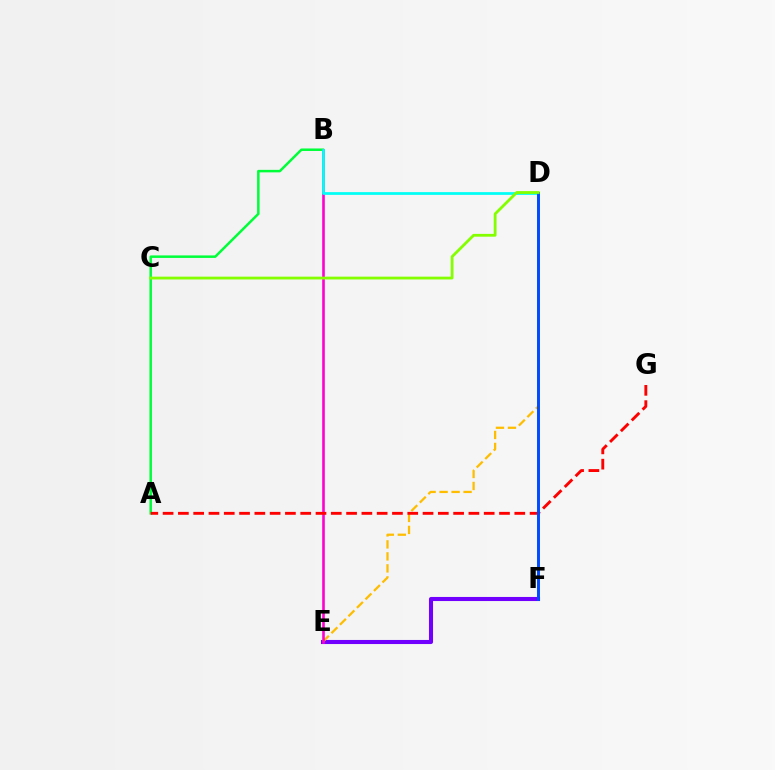{('E', 'F'): [{'color': '#7200ff', 'line_style': 'solid', 'thickness': 2.94}], ('A', 'B'): [{'color': '#00ff39', 'line_style': 'solid', 'thickness': 1.81}], ('D', 'E'): [{'color': '#ffbd00', 'line_style': 'dashed', 'thickness': 1.63}], ('B', 'E'): [{'color': '#ff00cf', 'line_style': 'solid', 'thickness': 1.88}], ('A', 'G'): [{'color': '#ff0000', 'line_style': 'dashed', 'thickness': 2.08}], ('B', 'D'): [{'color': '#00fff6', 'line_style': 'solid', 'thickness': 1.97}], ('D', 'F'): [{'color': '#004bff', 'line_style': 'solid', 'thickness': 2.12}], ('C', 'D'): [{'color': '#84ff00', 'line_style': 'solid', 'thickness': 2.02}]}